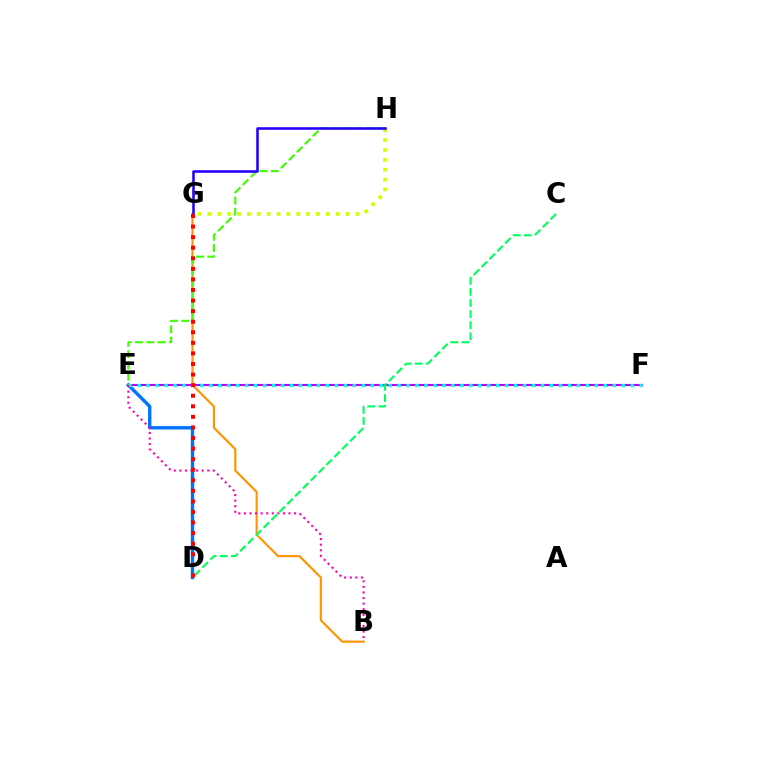{('B', 'G'): [{'color': '#ff9400', 'line_style': 'solid', 'thickness': 1.54}], ('G', 'H'): [{'color': '#d1ff00', 'line_style': 'dotted', 'thickness': 2.68}, {'color': '#2500ff', 'line_style': 'solid', 'thickness': 1.84}], ('D', 'E'): [{'color': '#0074ff', 'line_style': 'solid', 'thickness': 2.44}], ('E', 'F'): [{'color': '#b900ff', 'line_style': 'solid', 'thickness': 1.52}, {'color': '#00fff6', 'line_style': 'dotted', 'thickness': 2.44}], ('B', 'E'): [{'color': '#ff00ac', 'line_style': 'dotted', 'thickness': 1.51}], ('C', 'D'): [{'color': '#00ff5c', 'line_style': 'dashed', 'thickness': 1.51}], ('E', 'H'): [{'color': '#3dff00', 'line_style': 'dashed', 'thickness': 1.53}], ('D', 'G'): [{'color': '#ff0000', 'line_style': 'dotted', 'thickness': 2.87}]}